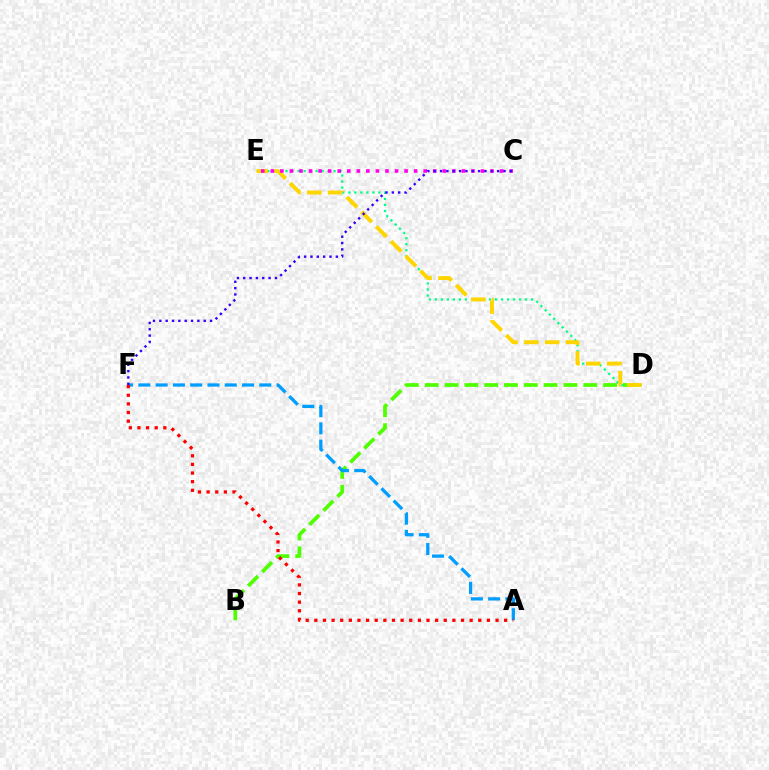{('B', 'D'): [{'color': '#4fff00', 'line_style': 'dashed', 'thickness': 2.69}], ('D', 'E'): [{'color': '#00ff86', 'line_style': 'dotted', 'thickness': 1.63}, {'color': '#ffd500', 'line_style': 'dashed', 'thickness': 2.83}], ('A', 'F'): [{'color': '#009eff', 'line_style': 'dashed', 'thickness': 2.35}, {'color': '#ff0000', 'line_style': 'dotted', 'thickness': 2.34}], ('C', 'E'): [{'color': '#ff00ed', 'line_style': 'dotted', 'thickness': 2.6}], ('C', 'F'): [{'color': '#3700ff', 'line_style': 'dotted', 'thickness': 1.72}]}